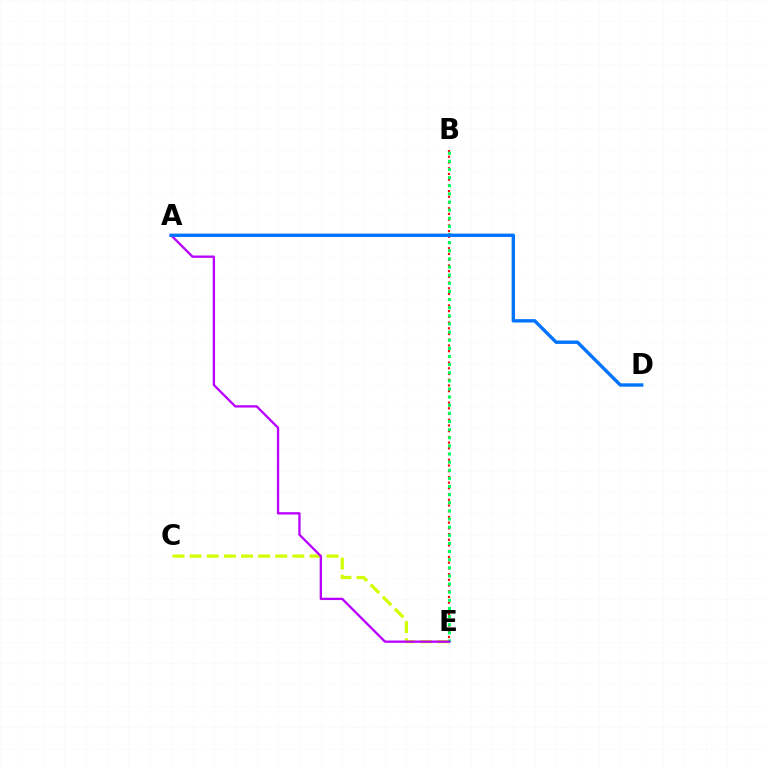{('C', 'E'): [{'color': '#d1ff00', 'line_style': 'dashed', 'thickness': 2.32}], ('B', 'E'): [{'color': '#ff0000', 'line_style': 'dotted', 'thickness': 1.55}, {'color': '#00ff5c', 'line_style': 'dotted', 'thickness': 2.21}], ('A', 'E'): [{'color': '#b900ff', 'line_style': 'solid', 'thickness': 1.67}], ('A', 'D'): [{'color': '#0074ff', 'line_style': 'solid', 'thickness': 2.43}]}